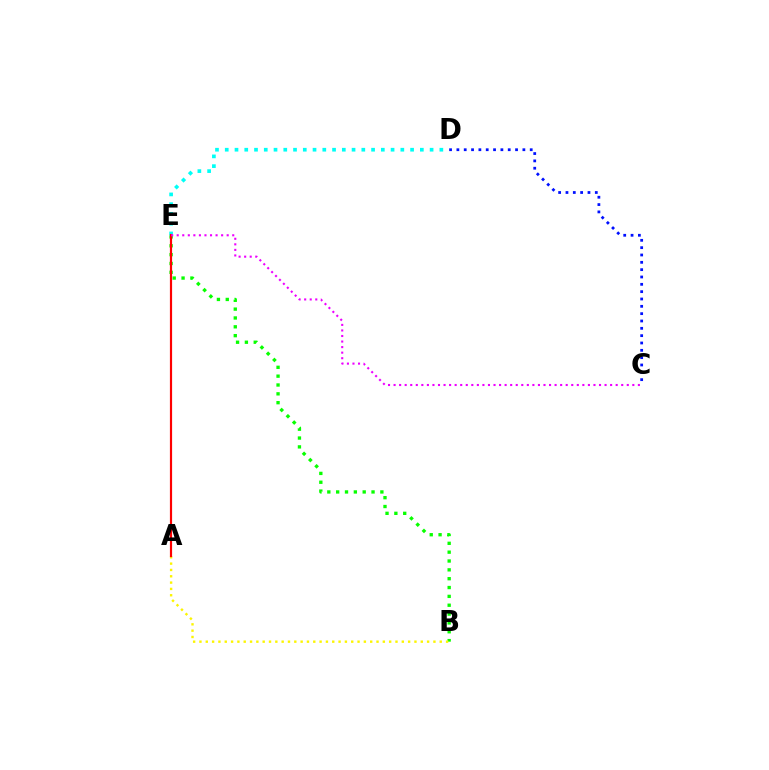{('B', 'E'): [{'color': '#08ff00', 'line_style': 'dotted', 'thickness': 2.4}], ('A', 'B'): [{'color': '#fcf500', 'line_style': 'dotted', 'thickness': 1.72}], ('D', 'E'): [{'color': '#00fff6', 'line_style': 'dotted', 'thickness': 2.65}], ('A', 'E'): [{'color': '#ff0000', 'line_style': 'solid', 'thickness': 1.58}], ('C', 'D'): [{'color': '#0010ff', 'line_style': 'dotted', 'thickness': 1.99}], ('C', 'E'): [{'color': '#ee00ff', 'line_style': 'dotted', 'thickness': 1.51}]}